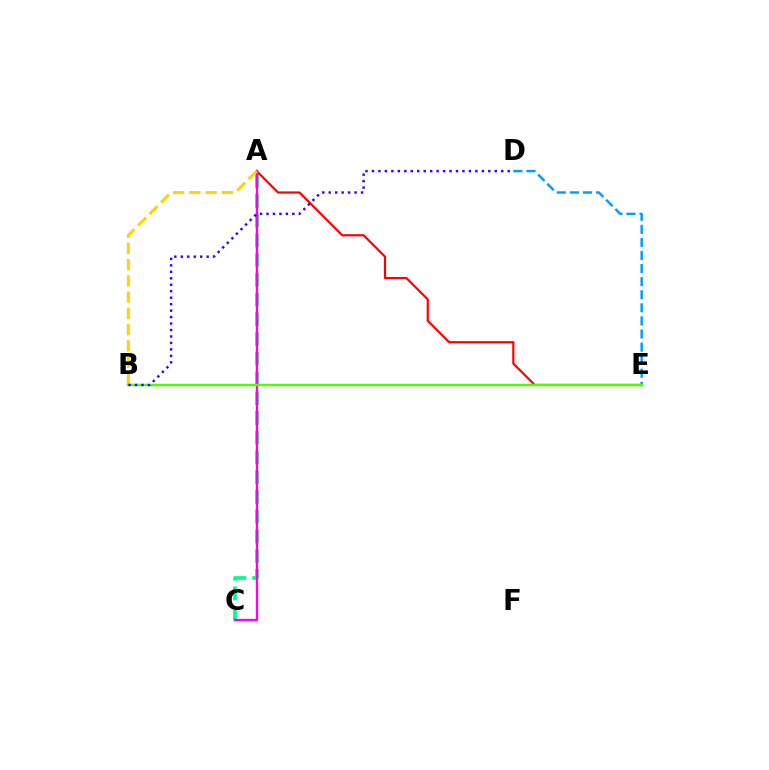{('A', 'C'): [{'color': '#00ff86', 'line_style': 'dashed', 'thickness': 2.68}, {'color': '#ff00ed', 'line_style': 'solid', 'thickness': 1.68}], ('A', 'E'): [{'color': '#ff0000', 'line_style': 'solid', 'thickness': 1.58}], ('D', 'E'): [{'color': '#009eff', 'line_style': 'dashed', 'thickness': 1.78}], ('A', 'B'): [{'color': '#ffd500', 'line_style': 'dashed', 'thickness': 2.21}], ('B', 'E'): [{'color': '#4fff00', 'line_style': 'solid', 'thickness': 1.78}], ('B', 'D'): [{'color': '#3700ff', 'line_style': 'dotted', 'thickness': 1.76}]}